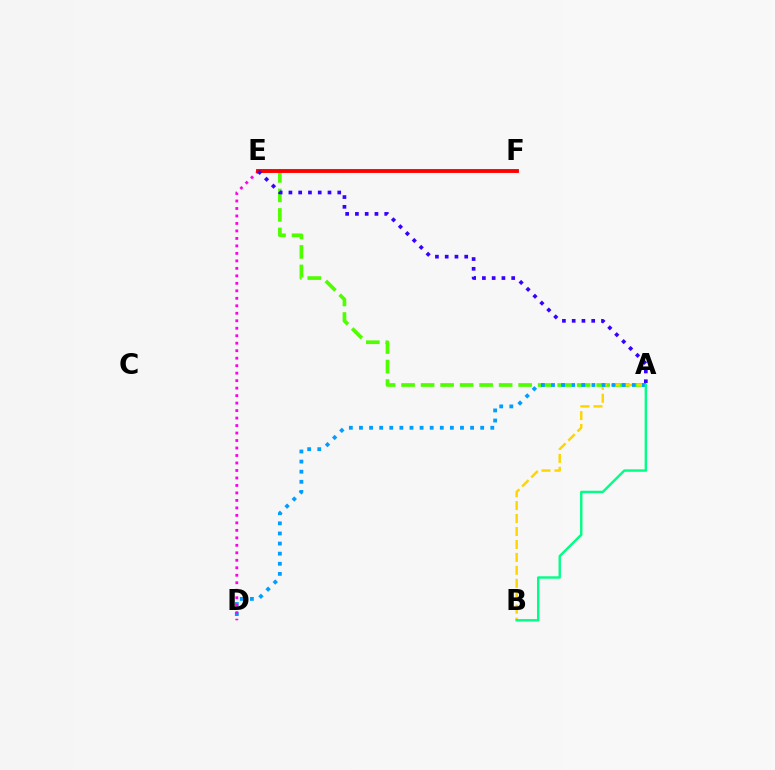{('A', 'E'): [{'color': '#4fff00', 'line_style': 'dashed', 'thickness': 2.65}, {'color': '#3700ff', 'line_style': 'dotted', 'thickness': 2.65}], ('A', 'B'): [{'color': '#ffd500', 'line_style': 'dashed', 'thickness': 1.76}, {'color': '#00ff86', 'line_style': 'solid', 'thickness': 1.73}], ('A', 'D'): [{'color': '#009eff', 'line_style': 'dotted', 'thickness': 2.74}], ('D', 'E'): [{'color': '#ff00ed', 'line_style': 'dotted', 'thickness': 2.03}], ('E', 'F'): [{'color': '#ff0000', 'line_style': 'solid', 'thickness': 2.78}]}